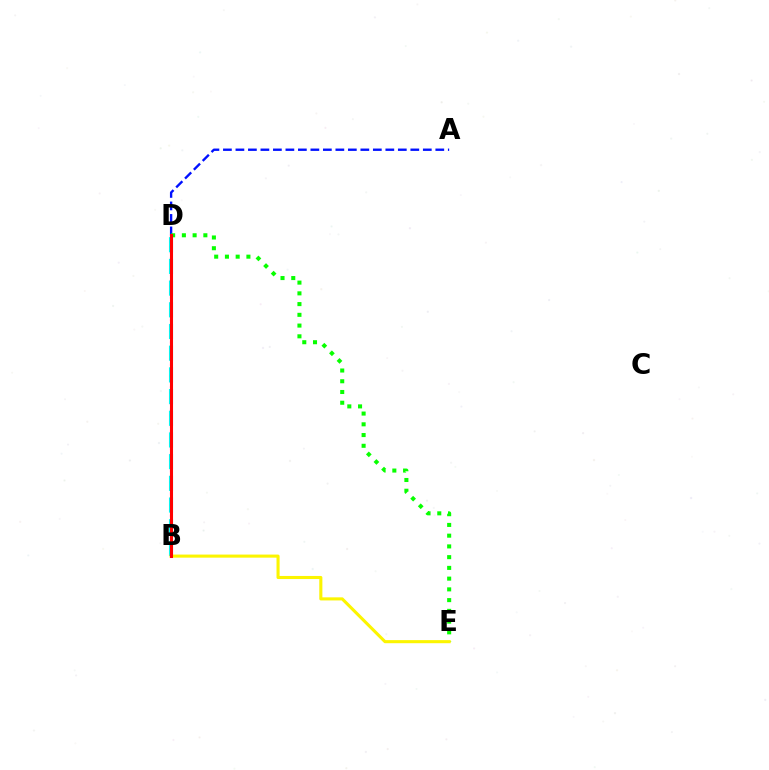{('B', 'D'): [{'color': '#00fff6', 'line_style': 'dashed', 'thickness': 2.95}, {'color': '#ee00ff', 'line_style': 'dotted', 'thickness': 1.52}, {'color': '#ff0000', 'line_style': 'solid', 'thickness': 2.21}], ('A', 'D'): [{'color': '#0010ff', 'line_style': 'dashed', 'thickness': 1.7}], ('D', 'E'): [{'color': '#08ff00', 'line_style': 'dotted', 'thickness': 2.92}], ('B', 'E'): [{'color': '#fcf500', 'line_style': 'solid', 'thickness': 2.22}]}